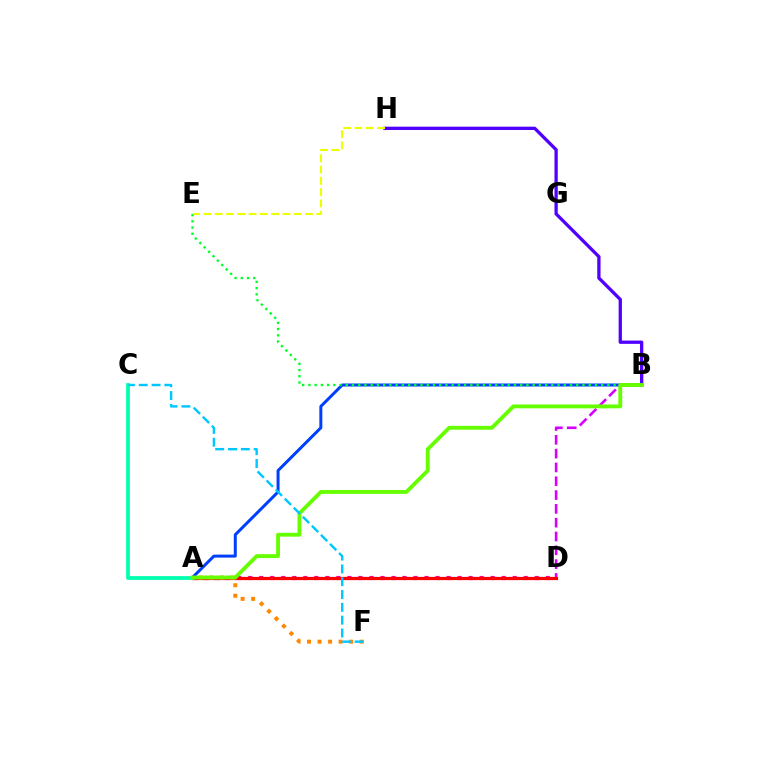{('A', 'B'): [{'color': '#003fff', 'line_style': 'solid', 'thickness': 2.15}, {'color': '#66ff00', 'line_style': 'solid', 'thickness': 2.78}], ('A', 'D'): [{'color': '#ff00a0', 'line_style': 'dotted', 'thickness': 2.99}, {'color': '#ff0000', 'line_style': 'solid', 'thickness': 2.32}], ('B', 'E'): [{'color': '#00ff27', 'line_style': 'dotted', 'thickness': 1.69}], ('B', 'H'): [{'color': '#4f00ff', 'line_style': 'solid', 'thickness': 2.37}], ('B', 'D'): [{'color': '#d600ff', 'line_style': 'dashed', 'thickness': 1.88}], ('A', 'C'): [{'color': '#00ffaf', 'line_style': 'solid', 'thickness': 2.71}], ('A', 'F'): [{'color': '#ff8800', 'line_style': 'dotted', 'thickness': 2.86}], ('E', 'H'): [{'color': '#eeff00', 'line_style': 'dashed', 'thickness': 1.53}], ('C', 'F'): [{'color': '#00c7ff', 'line_style': 'dashed', 'thickness': 1.74}]}